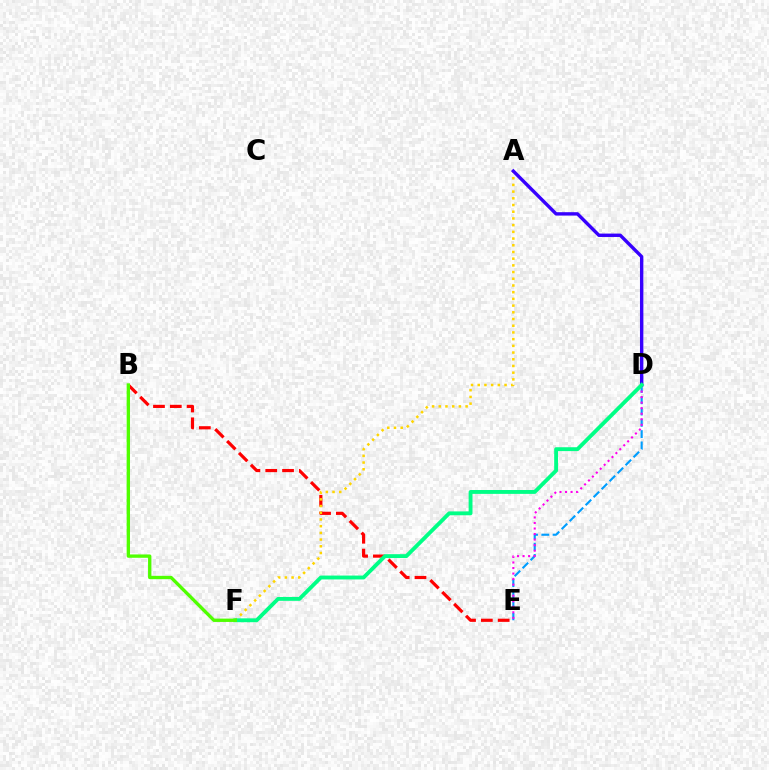{('B', 'E'): [{'color': '#ff0000', 'line_style': 'dashed', 'thickness': 2.28}], ('A', 'F'): [{'color': '#ffd500', 'line_style': 'dotted', 'thickness': 1.82}], ('D', 'E'): [{'color': '#009eff', 'line_style': 'dashed', 'thickness': 1.53}, {'color': '#ff00ed', 'line_style': 'dotted', 'thickness': 1.5}], ('A', 'D'): [{'color': '#3700ff', 'line_style': 'solid', 'thickness': 2.44}], ('D', 'F'): [{'color': '#00ff86', 'line_style': 'solid', 'thickness': 2.78}], ('B', 'F'): [{'color': '#4fff00', 'line_style': 'solid', 'thickness': 2.4}]}